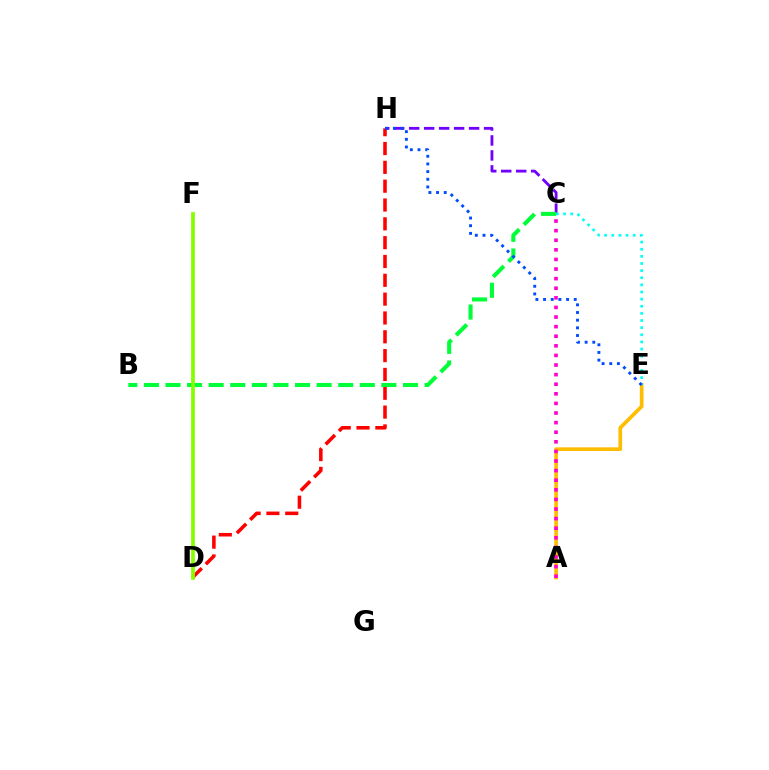{('D', 'H'): [{'color': '#ff0000', 'line_style': 'dashed', 'thickness': 2.56}], ('A', 'E'): [{'color': '#ffbd00', 'line_style': 'solid', 'thickness': 2.65}], ('A', 'C'): [{'color': '#ff00cf', 'line_style': 'dotted', 'thickness': 2.61}], ('C', 'H'): [{'color': '#7200ff', 'line_style': 'dashed', 'thickness': 2.04}], ('C', 'E'): [{'color': '#00fff6', 'line_style': 'dotted', 'thickness': 1.94}], ('B', 'C'): [{'color': '#00ff39', 'line_style': 'dashed', 'thickness': 2.93}], ('E', 'H'): [{'color': '#004bff', 'line_style': 'dotted', 'thickness': 2.08}], ('D', 'F'): [{'color': '#84ff00', 'line_style': 'solid', 'thickness': 2.68}]}